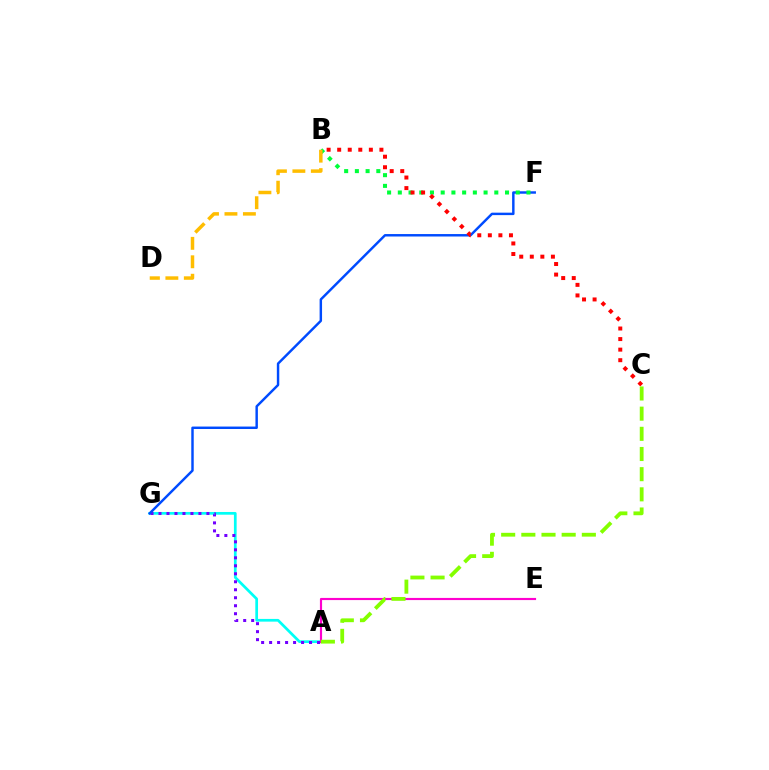{('A', 'G'): [{'color': '#00fff6', 'line_style': 'solid', 'thickness': 1.95}, {'color': '#7200ff', 'line_style': 'dotted', 'thickness': 2.17}], ('A', 'E'): [{'color': '#ff00cf', 'line_style': 'solid', 'thickness': 1.55}], ('F', 'G'): [{'color': '#004bff', 'line_style': 'solid', 'thickness': 1.76}], ('B', 'F'): [{'color': '#00ff39', 'line_style': 'dotted', 'thickness': 2.91}], ('B', 'C'): [{'color': '#ff0000', 'line_style': 'dotted', 'thickness': 2.87}], ('B', 'D'): [{'color': '#ffbd00', 'line_style': 'dashed', 'thickness': 2.51}], ('A', 'C'): [{'color': '#84ff00', 'line_style': 'dashed', 'thickness': 2.74}]}